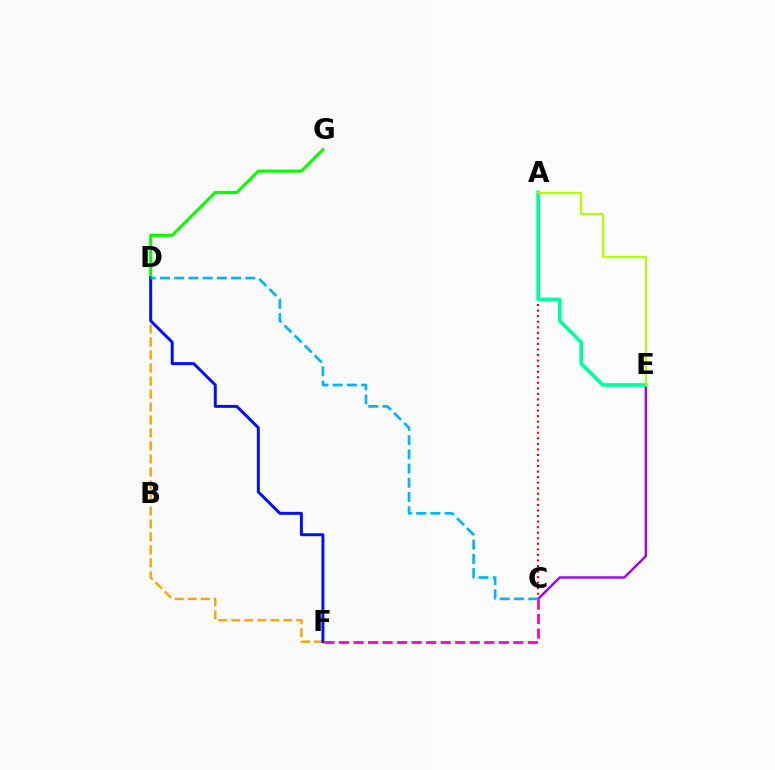{('D', 'G'): [{'color': '#08ff00', 'line_style': 'solid', 'thickness': 2.22}], ('C', 'F'): [{'color': '#ff00bd', 'line_style': 'dashed', 'thickness': 1.97}], ('C', 'E'): [{'color': '#9b00ff', 'line_style': 'solid', 'thickness': 1.72}], ('A', 'C'): [{'color': '#ff0000', 'line_style': 'dotted', 'thickness': 1.51}], ('D', 'F'): [{'color': '#ffa500', 'line_style': 'dashed', 'thickness': 1.77}, {'color': '#0010ff', 'line_style': 'solid', 'thickness': 2.13}], ('A', 'E'): [{'color': '#00ff9d', 'line_style': 'solid', 'thickness': 2.64}, {'color': '#b3ff00', 'line_style': 'solid', 'thickness': 1.57}], ('C', 'D'): [{'color': '#00b5ff', 'line_style': 'dashed', 'thickness': 1.93}]}